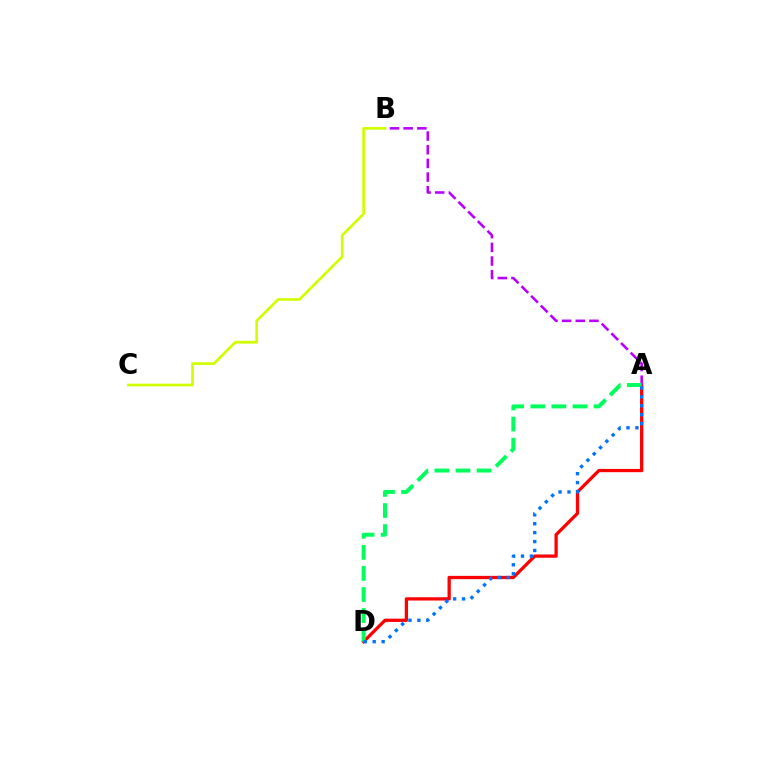{('A', 'D'): [{'color': '#ff0000', 'line_style': 'solid', 'thickness': 2.36}, {'color': '#00ff5c', 'line_style': 'dashed', 'thickness': 2.86}, {'color': '#0074ff', 'line_style': 'dotted', 'thickness': 2.42}], ('A', 'B'): [{'color': '#b900ff', 'line_style': 'dashed', 'thickness': 1.86}], ('B', 'C'): [{'color': '#d1ff00', 'line_style': 'solid', 'thickness': 1.96}]}